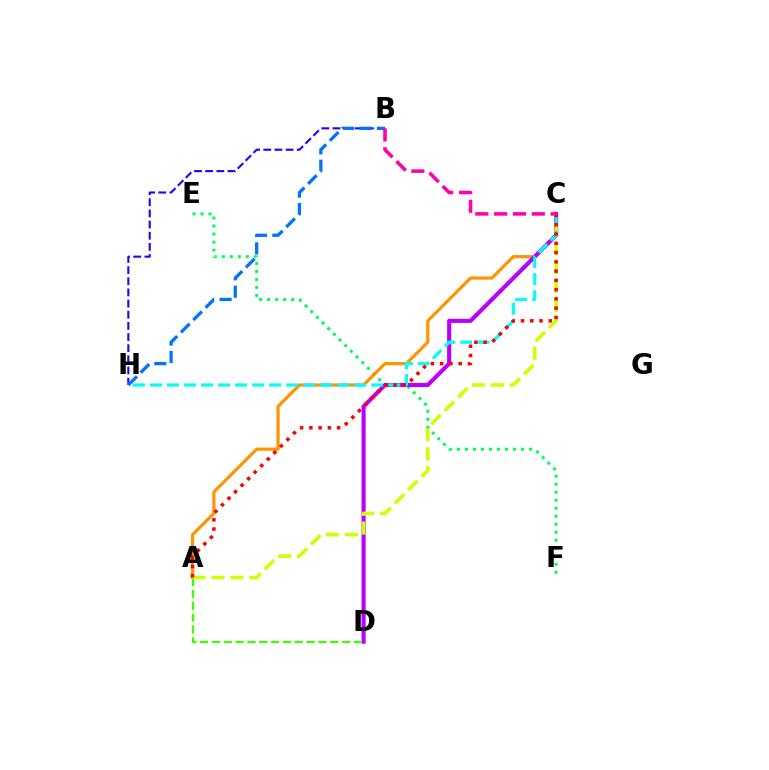{('E', 'F'): [{'color': '#00ff5c', 'line_style': 'dotted', 'thickness': 2.18}], ('B', 'H'): [{'color': '#2500ff', 'line_style': 'dashed', 'thickness': 1.52}, {'color': '#0074ff', 'line_style': 'dashed', 'thickness': 2.36}], ('A', 'C'): [{'color': '#ff9400', 'line_style': 'solid', 'thickness': 2.29}, {'color': '#d1ff00', 'line_style': 'dashed', 'thickness': 2.57}, {'color': '#ff0000', 'line_style': 'dotted', 'thickness': 2.52}], ('C', 'D'): [{'color': '#b900ff', 'line_style': 'solid', 'thickness': 2.96}], ('A', 'D'): [{'color': '#3dff00', 'line_style': 'dashed', 'thickness': 1.61}], ('C', 'H'): [{'color': '#00fff6', 'line_style': 'dashed', 'thickness': 2.31}], ('B', 'C'): [{'color': '#ff00ac', 'line_style': 'dashed', 'thickness': 2.56}]}